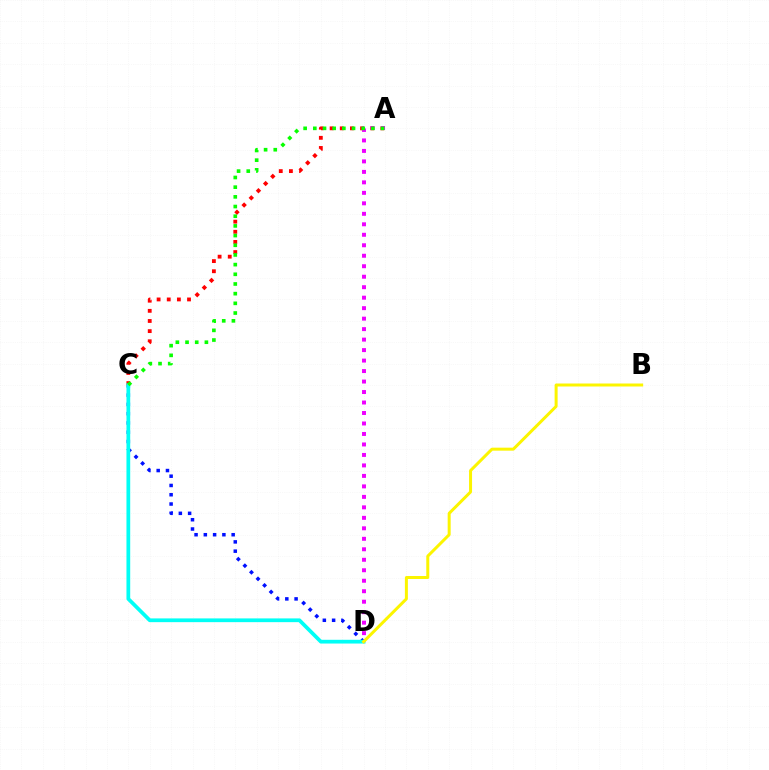{('C', 'D'): [{'color': '#0010ff', 'line_style': 'dotted', 'thickness': 2.52}, {'color': '#00fff6', 'line_style': 'solid', 'thickness': 2.7}], ('A', 'C'): [{'color': '#ff0000', 'line_style': 'dotted', 'thickness': 2.75}, {'color': '#08ff00', 'line_style': 'dotted', 'thickness': 2.63}], ('A', 'D'): [{'color': '#ee00ff', 'line_style': 'dotted', 'thickness': 2.85}], ('B', 'D'): [{'color': '#fcf500', 'line_style': 'solid', 'thickness': 2.16}]}